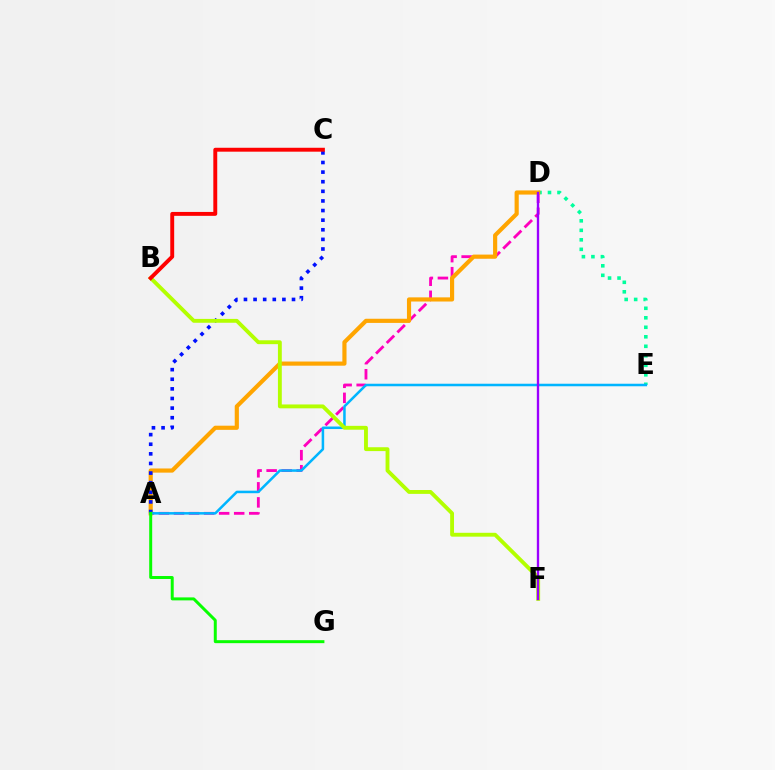{('D', 'E'): [{'color': '#00ff9d', 'line_style': 'dotted', 'thickness': 2.58}], ('A', 'D'): [{'color': '#ff00bd', 'line_style': 'dashed', 'thickness': 2.04}, {'color': '#ffa500', 'line_style': 'solid', 'thickness': 2.99}], ('A', 'C'): [{'color': '#0010ff', 'line_style': 'dotted', 'thickness': 2.61}], ('A', 'E'): [{'color': '#00b5ff', 'line_style': 'solid', 'thickness': 1.82}], ('B', 'F'): [{'color': '#b3ff00', 'line_style': 'solid', 'thickness': 2.78}], ('D', 'F'): [{'color': '#9b00ff', 'line_style': 'solid', 'thickness': 1.69}], ('A', 'G'): [{'color': '#08ff00', 'line_style': 'solid', 'thickness': 2.14}], ('B', 'C'): [{'color': '#ff0000', 'line_style': 'solid', 'thickness': 2.81}]}